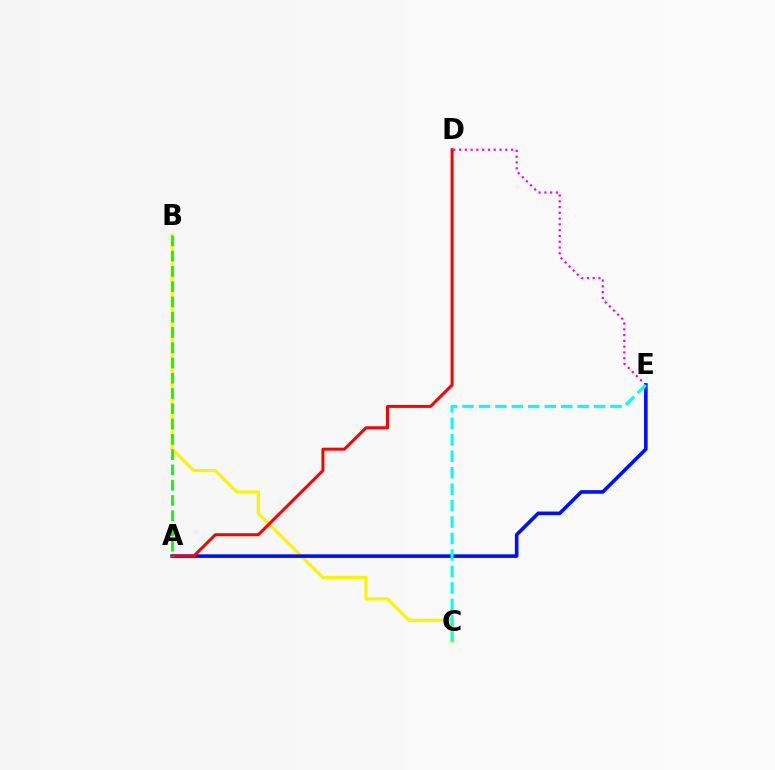{('D', 'E'): [{'color': '#ee00ff', 'line_style': 'dotted', 'thickness': 1.57}], ('B', 'C'): [{'color': '#fcf500', 'line_style': 'solid', 'thickness': 2.31}], ('A', 'E'): [{'color': '#0010ff', 'line_style': 'solid', 'thickness': 2.6}], ('C', 'E'): [{'color': '#00fff6', 'line_style': 'dashed', 'thickness': 2.23}], ('A', 'D'): [{'color': '#ff0000', 'line_style': 'solid', 'thickness': 2.16}], ('A', 'B'): [{'color': '#08ff00', 'line_style': 'dashed', 'thickness': 2.07}]}